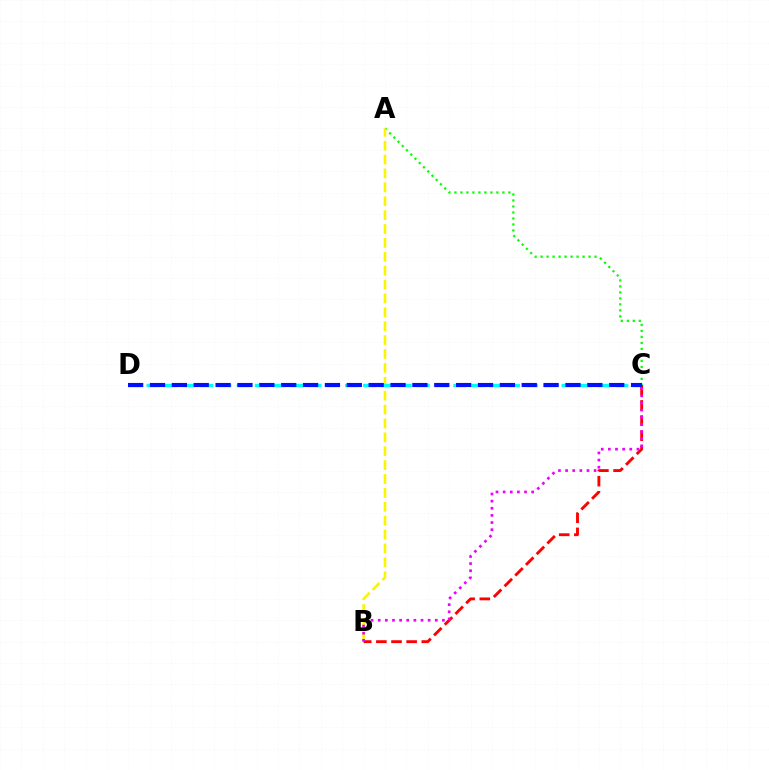{('A', 'C'): [{'color': '#08ff00', 'line_style': 'dotted', 'thickness': 1.63}], ('A', 'B'): [{'color': '#fcf500', 'line_style': 'dashed', 'thickness': 1.89}], ('C', 'D'): [{'color': '#00fff6', 'line_style': 'dashed', 'thickness': 2.45}, {'color': '#0010ff', 'line_style': 'dashed', 'thickness': 2.97}], ('B', 'C'): [{'color': '#ff0000', 'line_style': 'dashed', 'thickness': 2.06}, {'color': '#ee00ff', 'line_style': 'dotted', 'thickness': 1.94}]}